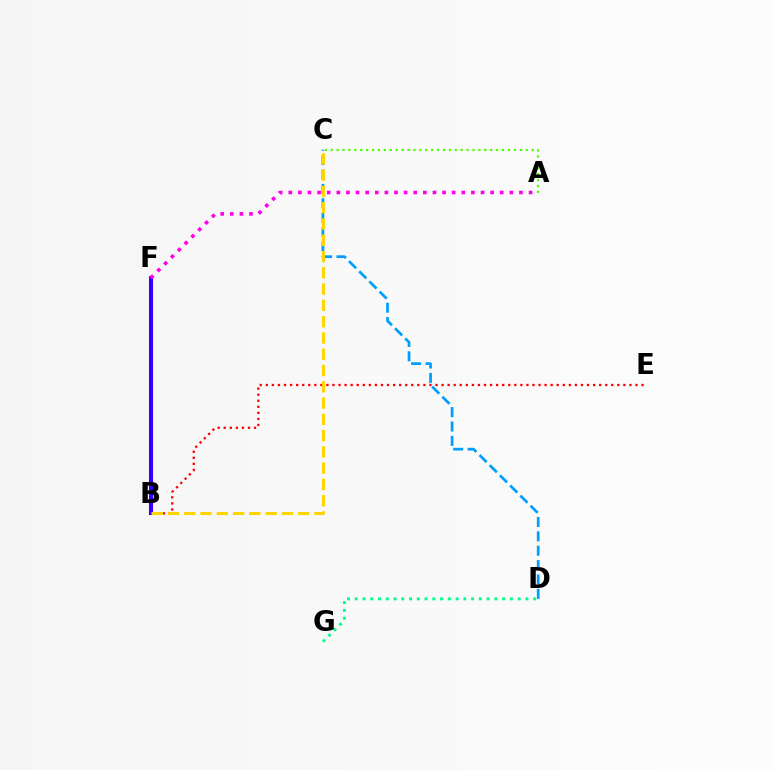{('D', 'G'): [{'color': '#00ff86', 'line_style': 'dotted', 'thickness': 2.11}], ('B', 'E'): [{'color': '#ff0000', 'line_style': 'dotted', 'thickness': 1.65}], ('C', 'D'): [{'color': '#009eff', 'line_style': 'dashed', 'thickness': 1.95}], ('A', 'C'): [{'color': '#4fff00', 'line_style': 'dotted', 'thickness': 1.61}], ('B', 'F'): [{'color': '#3700ff', 'line_style': 'solid', 'thickness': 2.93}], ('B', 'C'): [{'color': '#ffd500', 'line_style': 'dashed', 'thickness': 2.21}], ('A', 'F'): [{'color': '#ff00ed', 'line_style': 'dotted', 'thickness': 2.61}]}